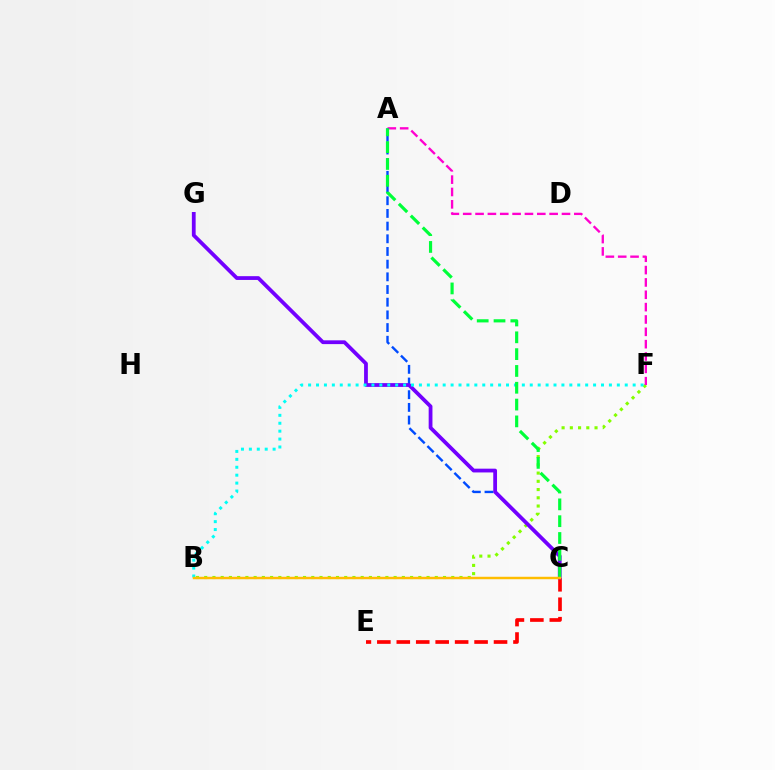{('B', 'F'): [{'color': '#84ff00', 'line_style': 'dotted', 'thickness': 2.24}, {'color': '#00fff6', 'line_style': 'dotted', 'thickness': 2.15}], ('C', 'E'): [{'color': '#ff0000', 'line_style': 'dashed', 'thickness': 2.64}], ('A', 'F'): [{'color': '#ff00cf', 'line_style': 'dashed', 'thickness': 1.68}], ('A', 'C'): [{'color': '#004bff', 'line_style': 'dashed', 'thickness': 1.72}, {'color': '#00ff39', 'line_style': 'dashed', 'thickness': 2.28}], ('C', 'G'): [{'color': '#7200ff', 'line_style': 'solid', 'thickness': 2.72}], ('B', 'C'): [{'color': '#ffbd00', 'line_style': 'solid', 'thickness': 1.77}]}